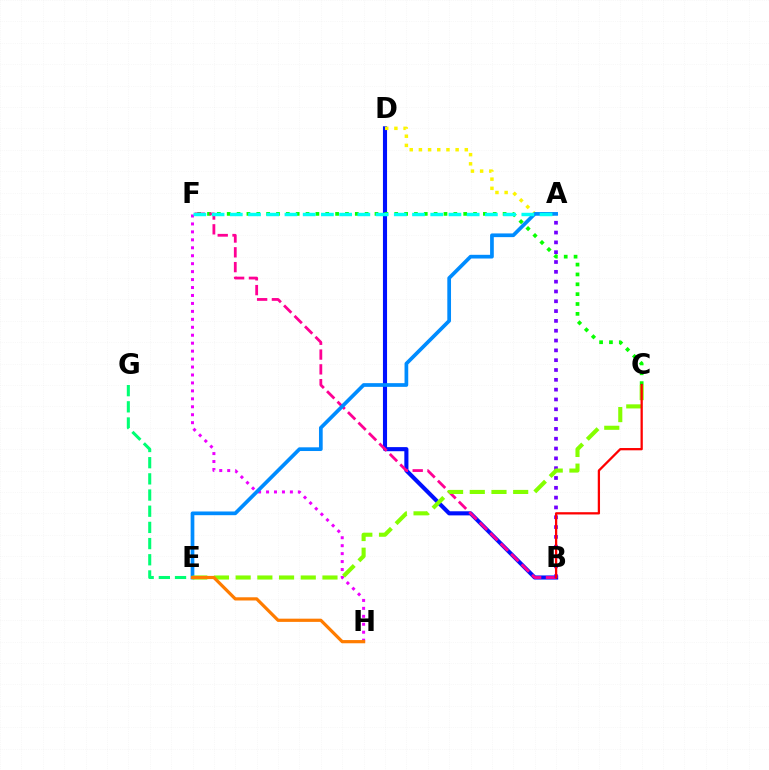{('B', 'D'): [{'color': '#0010ff', 'line_style': 'solid', 'thickness': 2.96}], ('E', 'G'): [{'color': '#00ff74', 'line_style': 'dashed', 'thickness': 2.2}], ('C', 'F'): [{'color': '#08ff00', 'line_style': 'dotted', 'thickness': 2.68}], ('A', 'D'): [{'color': '#fcf500', 'line_style': 'dotted', 'thickness': 2.49}], ('F', 'H'): [{'color': '#ee00ff', 'line_style': 'dotted', 'thickness': 2.16}], ('B', 'F'): [{'color': '#ff0094', 'line_style': 'dashed', 'thickness': 2.01}], ('A', 'B'): [{'color': '#7200ff', 'line_style': 'dotted', 'thickness': 2.67}], ('A', 'E'): [{'color': '#008cff', 'line_style': 'solid', 'thickness': 2.67}], ('C', 'E'): [{'color': '#84ff00', 'line_style': 'dashed', 'thickness': 2.95}], ('E', 'H'): [{'color': '#ff7c00', 'line_style': 'solid', 'thickness': 2.31}], ('A', 'F'): [{'color': '#00fff6', 'line_style': 'dashed', 'thickness': 2.48}], ('B', 'C'): [{'color': '#ff0000', 'line_style': 'solid', 'thickness': 1.64}]}